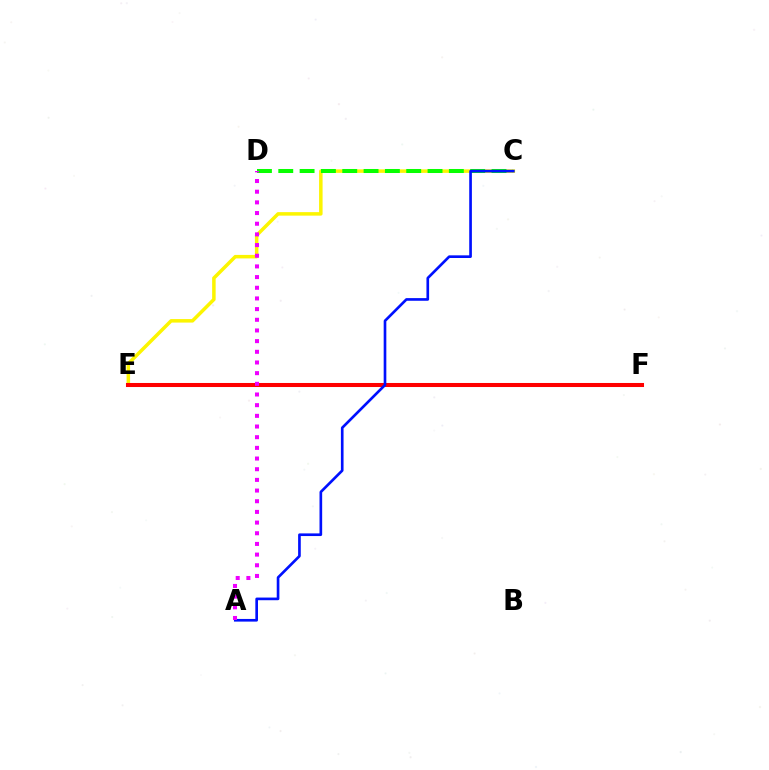{('E', 'F'): [{'color': '#00fff6', 'line_style': 'dotted', 'thickness': 2.02}, {'color': '#ff0000', 'line_style': 'solid', 'thickness': 2.91}], ('C', 'E'): [{'color': '#fcf500', 'line_style': 'solid', 'thickness': 2.52}], ('C', 'D'): [{'color': '#08ff00', 'line_style': 'dashed', 'thickness': 2.9}], ('A', 'C'): [{'color': '#0010ff', 'line_style': 'solid', 'thickness': 1.91}], ('A', 'D'): [{'color': '#ee00ff', 'line_style': 'dotted', 'thickness': 2.9}]}